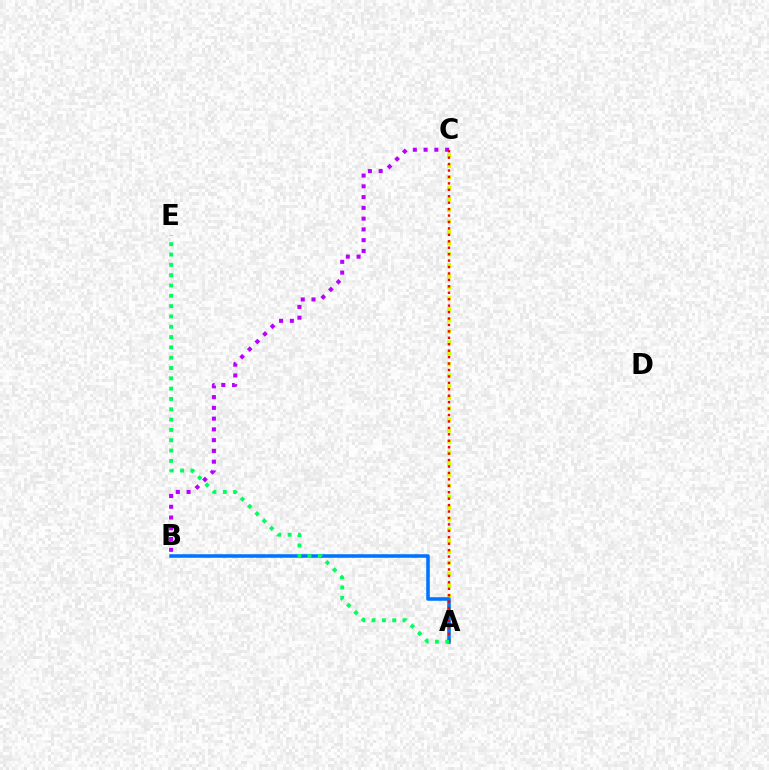{('A', 'C'): [{'color': '#d1ff00', 'line_style': 'dotted', 'thickness': 2.99}, {'color': '#ff0000', 'line_style': 'dotted', 'thickness': 1.75}], ('B', 'C'): [{'color': '#b900ff', 'line_style': 'dotted', 'thickness': 2.92}], ('A', 'B'): [{'color': '#0074ff', 'line_style': 'solid', 'thickness': 2.55}], ('A', 'E'): [{'color': '#00ff5c', 'line_style': 'dotted', 'thickness': 2.8}]}